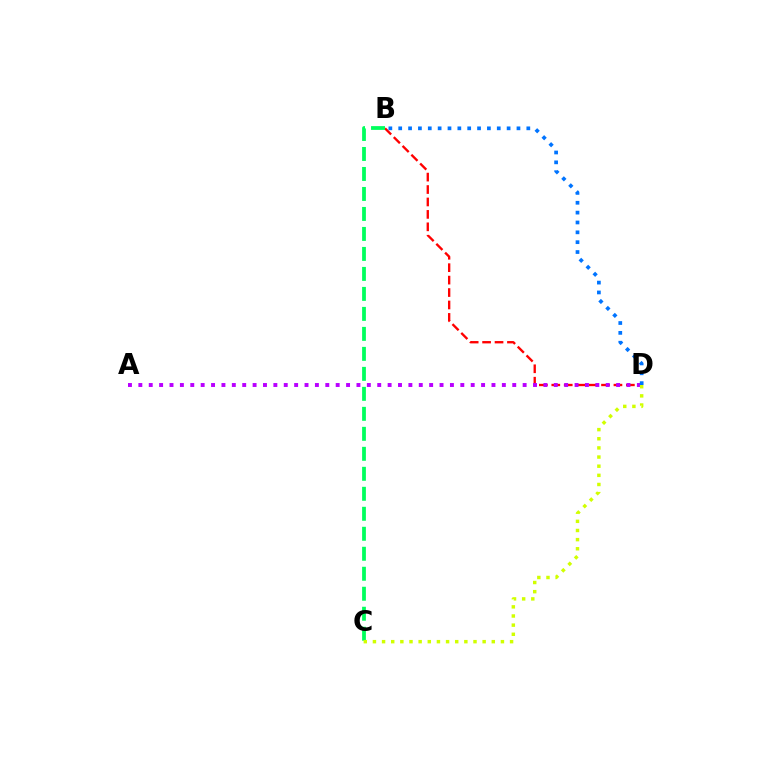{('B', 'D'): [{'color': '#ff0000', 'line_style': 'dashed', 'thickness': 1.69}, {'color': '#0074ff', 'line_style': 'dotted', 'thickness': 2.68}], ('A', 'D'): [{'color': '#b900ff', 'line_style': 'dotted', 'thickness': 2.82}], ('B', 'C'): [{'color': '#00ff5c', 'line_style': 'dashed', 'thickness': 2.72}], ('C', 'D'): [{'color': '#d1ff00', 'line_style': 'dotted', 'thickness': 2.48}]}